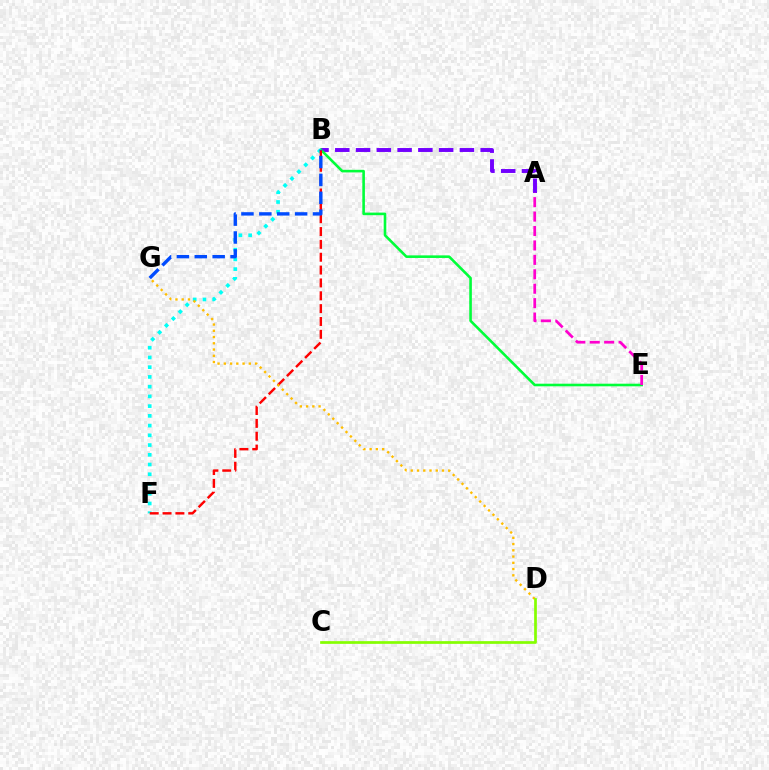{('A', 'B'): [{'color': '#7200ff', 'line_style': 'dashed', 'thickness': 2.82}], ('B', 'E'): [{'color': '#00ff39', 'line_style': 'solid', 'thickness': 1.87}], ('B', 'F'): [{'color': '#00fff6', 'line_style': 'dotted', 'thickness': 2.65}, {'color': '#ff0000', 'line_style': 'dashed', 'thickness': 1.75}], ('A', 'E'): [{'color': '#ff00cf', 'line_style': 'dashed', 'thickness': 1.96}], ('D', 'G'): [{'color': '#ffbd00', 'line_style': 'dotted', 'thickness': 1.7}], ('C', 'D'): [{'color': '#84ff00', 'line_style': 'solid', 'thickness': 1.95}], ('B', 'G'): [{'color': '#004bff', 'line_style': 'dashed', 'thickness': 2.43}]}